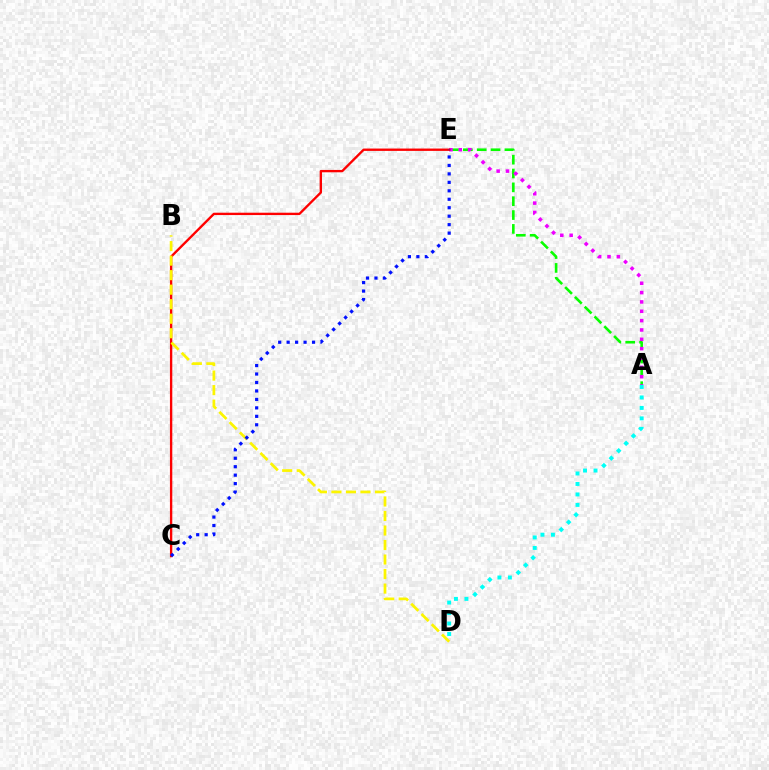{('A', 'E'): [{'color': '#08ff00', 'line_style': 'dashed', 'thickness': 1.88}, {'color': '#ee00ff', 'line_style': 'dotted', 'thickness': 2.54}], ('C', 'E'): [{'color': '#ff0000', 'line_style': 'solid', 'thickness': 1.7}, {'color': '#0010ff', 'line_style': 'dotted', 'thickness': 2.3}], ('B', 'D'): [{'color': '#fcf500', 'line_style': 'dashed', 'thickness': 1.97}], ('A', 'D'): [{'color': '#00fff6', 'line_style': 'dotted', 'thickness': 2.84}]}